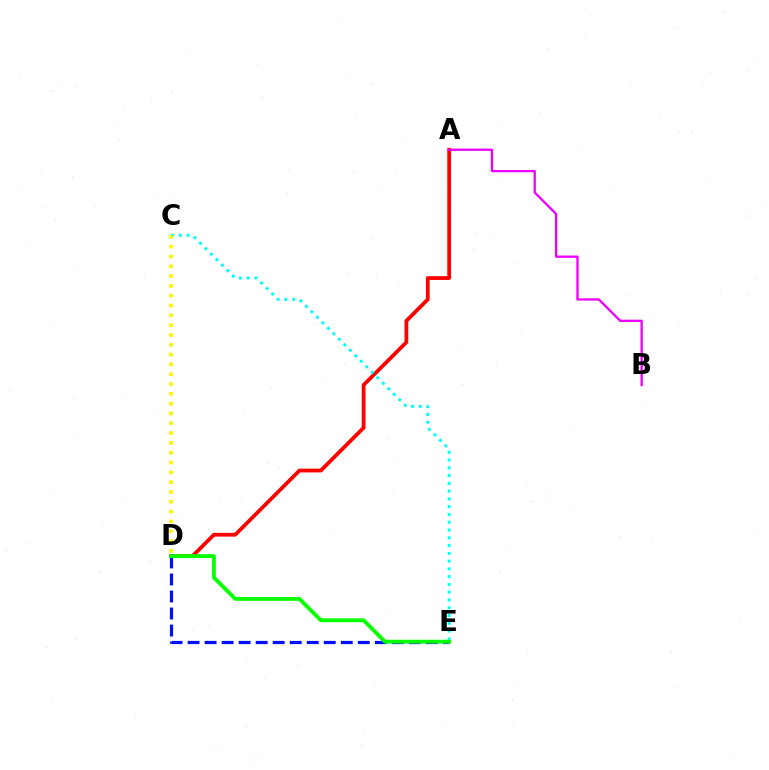{('A', 'D'): [{'color': '#ff0000', 'line_style': 'solid', 'thickness': 2.72}], ('D', 'E'): [{'color': '#0010ff', 'line_style': 'dashed', 'thickness': 2.31}, {'color': '#08ff00', 'line_style': 'solid', 'thickness': 2.77}], ('C', 'E'): [{'color': '#00fff6', 'line_style': 'dotted', 'thickness': 2.11}], ('A', 'B'): [{'color': '#ee00ff', 'line_style': 'solid', 'thickness': 1.66}], ('C', 'D'): [{'color': '#fcf500', 'line_style': 'dotted', 'thickness': 2.67}]}